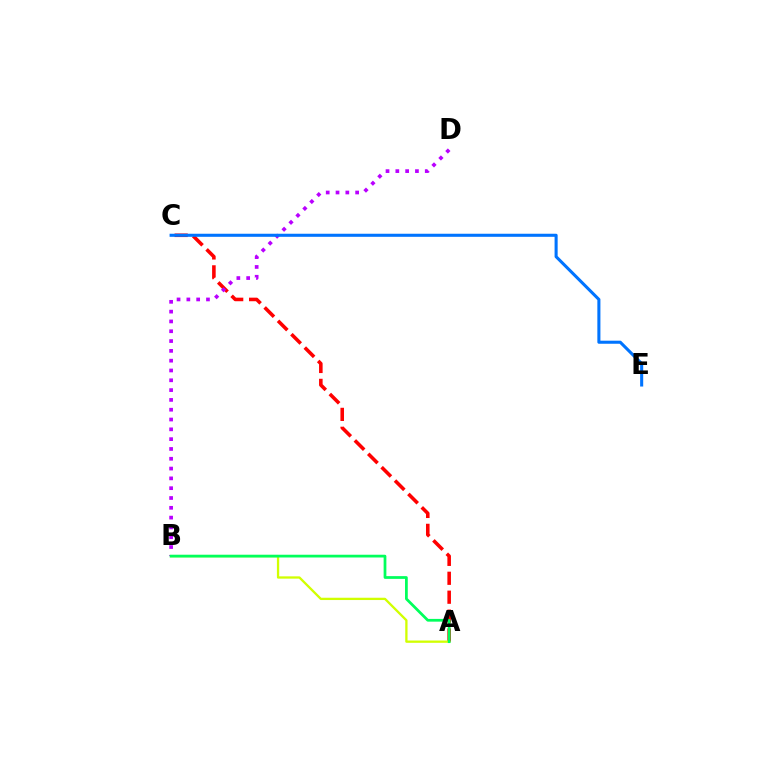{('A', 'C'): [{'color': '#ff0000', 'line_style': 'dashed', 'thickness': 2.57}], ('B', 'D'): [{'color': '#b900ff', 'line_style': 'dotted', 'thickness': 2.67}], ('C', 'E'): [{'color': '#0074ff', 'line_style': 'solid', 'thickness': 2.21}], ('A', 'B'): [{'color': '#d1ff00', 'line_style': 'solid', 'thickness': 1.65}, {'color': '#00ff5c', 'line_style': 'solid', 'thickness': 1.98}]}